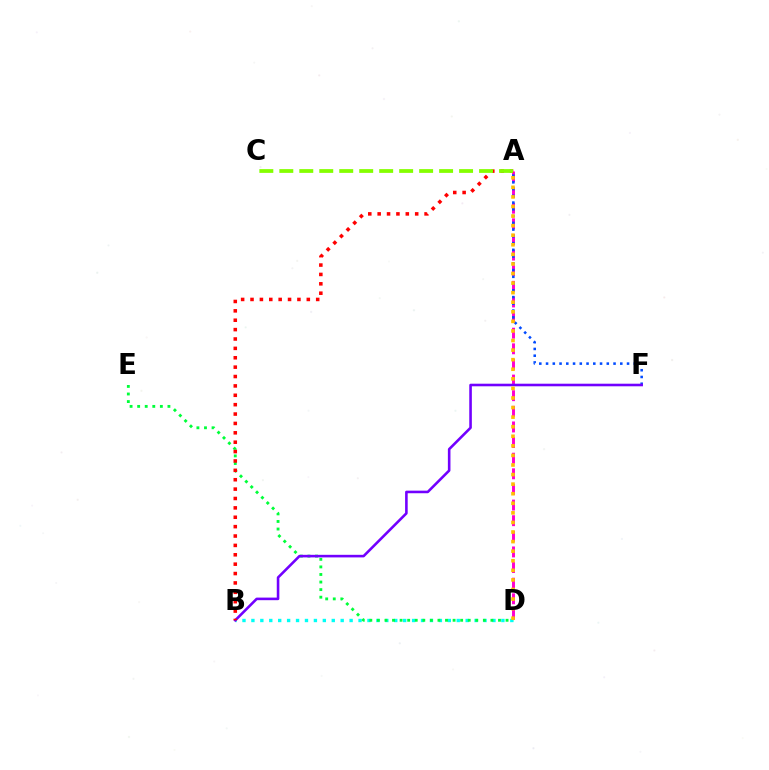{('B', 'D'): [{'color': '#00fff6', 'line_style': 'dotted', 'thickness': 2.43}], ('D', 'E'): [{'color': '#00ff39', 'line_style': 'dotted', 'thickness': 2.06}], ('A', 'D'): [{'color': '#ff00cf', 'line_style': 'dashed', 'thickness': 2.12}, {'color': '#ffbd00', 'line_style': 'dotted', 'thickness': 2.6}], ('A', 'F'): [{'color': '#004bff', 'line_style': 'dotted', 'thickness': 1.83}], ('B', 'F'): [{'color': '#7200ff', 'line_style': 'solid', 'thickness': 1.86}], ('A', 'B'): [{'color': '#ff0000', 'line_style': 'dotted', 'thickness': 2.55}], ('A', 'C'): [{'color': '#84ff00', 'line_style': 'dashed', 'thickness': 2.71}]}